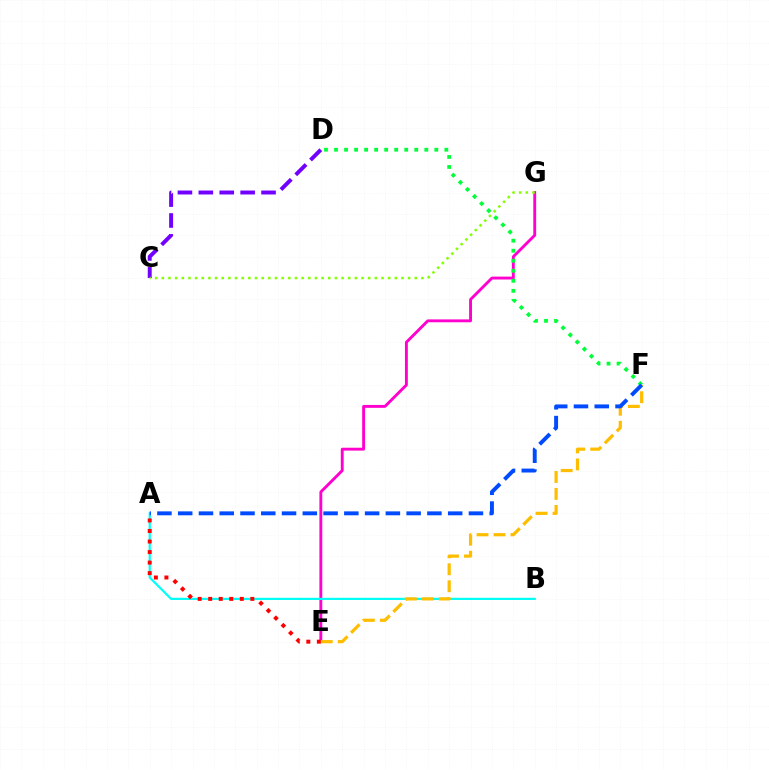{('C', 'D'): [{'color': '#7200ff', 'line_style': 'dashed', 'thickness': 2.84}], ('E', 'G'): [{'color': '#ff00cf', 'line_style': 'solid', 'thickness': 2.07}], ('A', 'B'): [{'color': '#00fff6', 'line_style': 'solid', 'thickness': 1.57}], ('A', 'E'): [{'color': '#ff0000', 'line_style': 'dotted', 'thickness': 2.86}], ('D', 'F'): [{'color': '#00ff39', 'line_style': 'dotted', 'thickness': 2.72}], ('C', 'G'): [{'color': '#84ff00', 'line_style': 'dotted', 'thickness': 1.81}], ('E', 'F'): [{'color': '#ffbd00', 'line_style': 'dashed', 'thickness': 2.31}], ('A', 'F'): [{'color': '#004bff', 'line_style': 'dashed', 'thickness': 2.82}]}